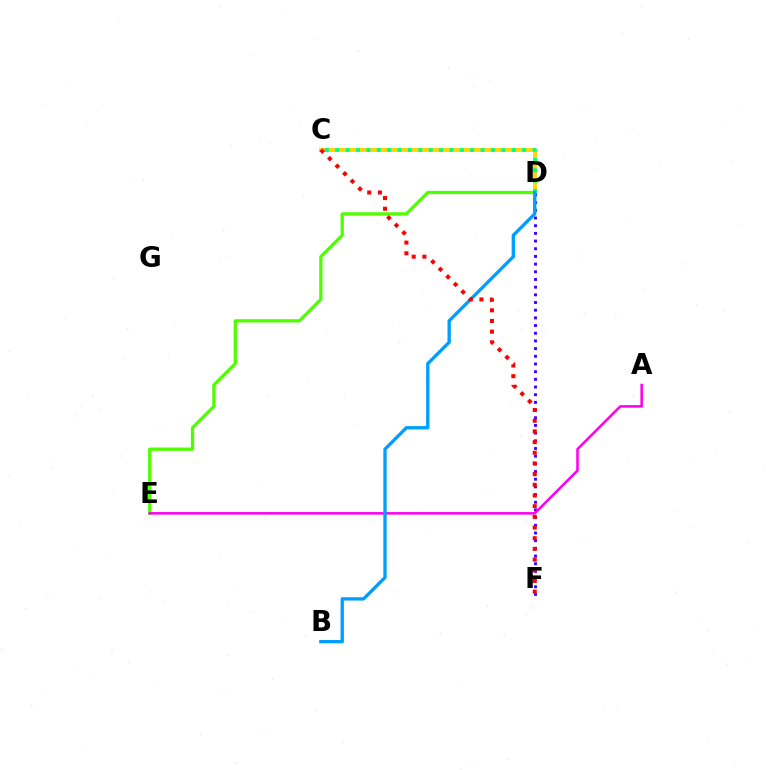{('D', 'E'): [{'color': '#4fff00', 'line_style': 'solid', 'thickness': 2.35}], ('C', 'D'): [{'color': '#ffd500', 'line_style': 'solid', 'thickness': 2.79}, {'color': '#00ff86', 'line_style': 'dotted', 'thickness': 2.82}], ('D', 'F'): [{'color': '#3700ff', 'line_style': 'dotted', 'thickness': 2.09}], ('A', 'E'): [{'color': '#ff00ed', 'line_style': 'solid', 'thickness': 1.83}], ('B', 'D'): [{'color': '#009eff', 'line_style': 'solid', 'thickness': 2.41}], ('C', 'F'): [{'color': '#ff0000', 'line_style': 'dotted', 'thickness': 2.9}]}